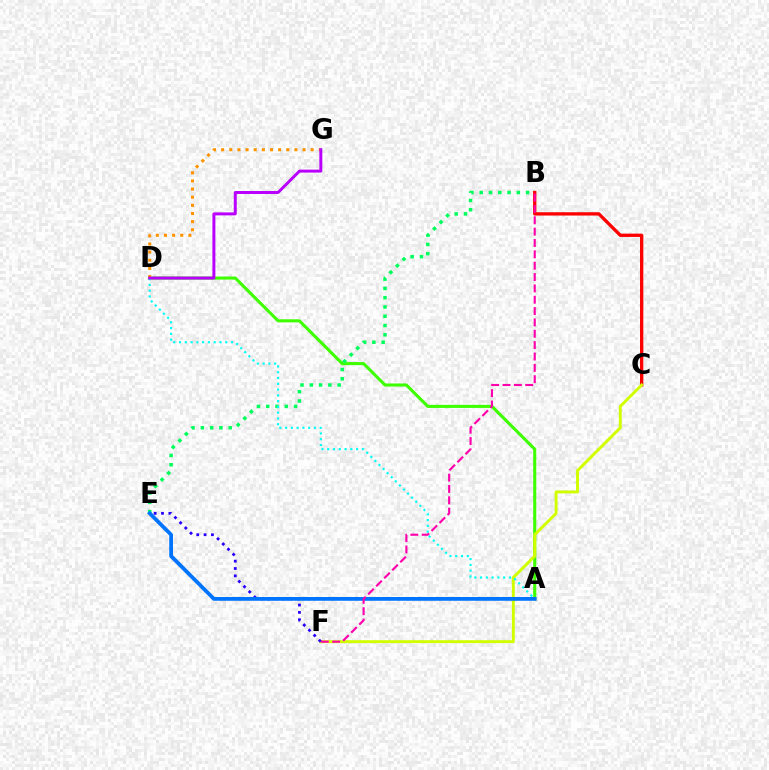{('A', 'D'): [{'color': '#3dff00', 'line_style': 'solid', 'thickness': 2.21}, {'color': '#00fff6', 'line_style': 'dotted', 'thickness': 1.57}], ('B', 'E'): [{'color': '#00ff5c', 'line_style': 'dotted', 'thickness': 2.52}], ('D', 'G'): [{'color': '#ff9400', 'line_style': 'dotted', 'thickness': 2.21}, {'color': '#b900ff', 'line_style': 'solid', 'thickness': 2.14}], ('B', 'C'): [{'color': '#ff0000', 'line_style': 'solid', 'thickness': 2.38}], ('C', 'F'): [{'color': '#d1ff00', 'line_style': 'solid', 'thickness': 2.11}], ('E', 'F'): [{'color': '#2500ff', 'line_style': 'dotted', 'thickness': 2.0}], ('A', 'E'): [{'color': '#0074ff', 'line_style': 'solid', 'thickness': 2.72}], ('B', 'F'): [{'color': '#ff00ac', 'line_style': 'dashed', 'thickness': 1.54}]}